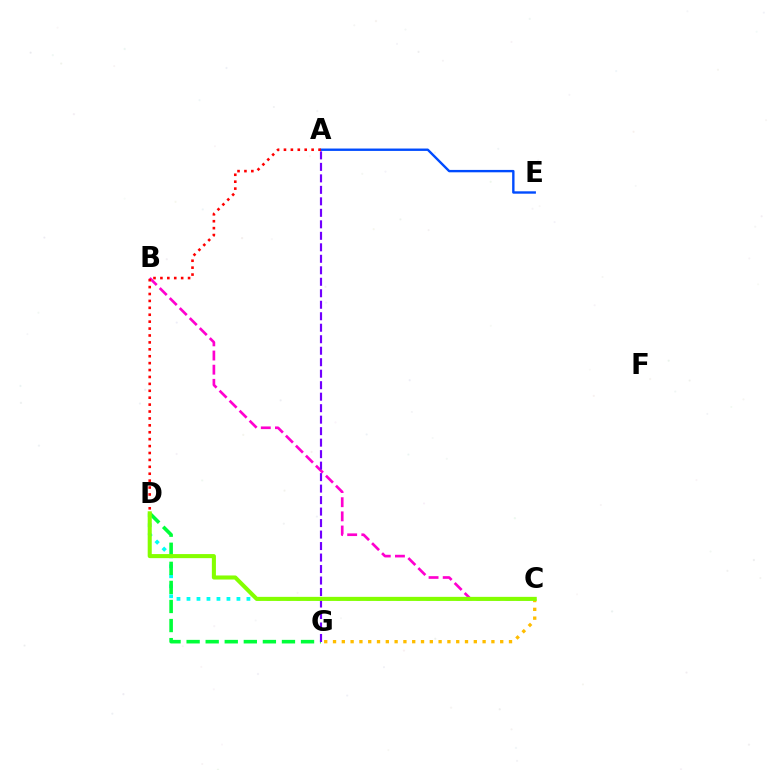{('B', 'C'): [{'color': '#ff00cf', 'line_style': 'dashed', 'thickness': 1.92}], ('C', 'D'): [{'color': '#00fff6', 'line_style': 'dotted', 'thickness': 2.71}, {'color': '#84ff00', 'line_style': 'solid', 'thickness': 2.93}], ('D', 'G'): [{'color': '#00ff39', 'line_style': 'dashed', 'thickness': 2.59}], ('A', 'E'): [{'color': '#004bff', 'line_style': 'solid', 'thickness': 1.72}], ('A', 'G'): [{'color': '#7200ff', 'line_style': 'dashed', 'thickness': 1.56}], ('C', 'G'): [{'color': '#ffbd00', 'line_style': 'dotted', 'thickness': 2.39}], ('A', 'D'): [{'color': '#ff0000', 'line_style': 'dotted', 'thickness': 1.88}]}